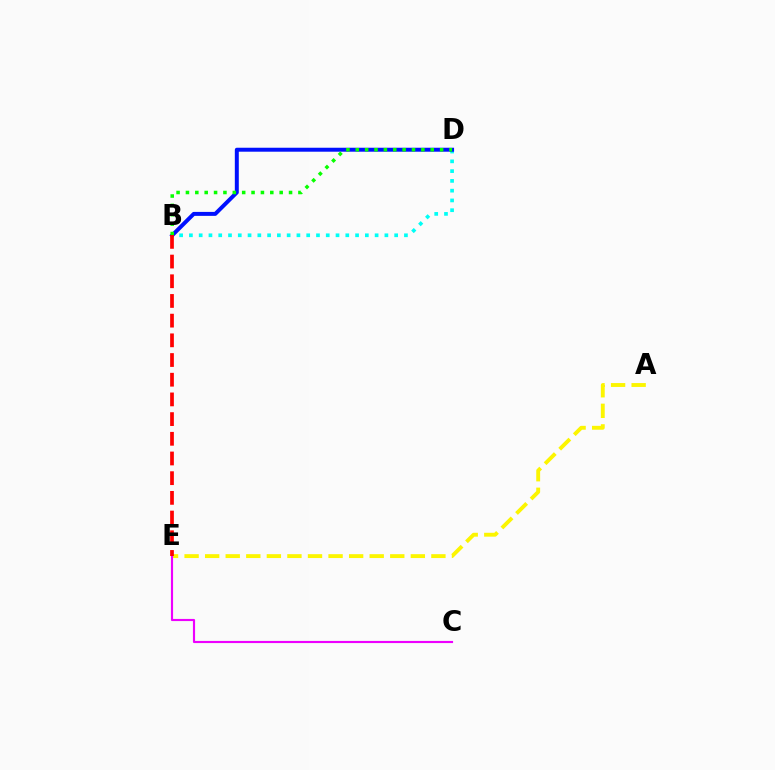{('A', 'E'): [{'color': '#fcf500', 'line_style': 'dashed', 'thickness': 2.79}], ('B', 'D'): [{'color': '#00fff6', 'line_style': 'dotted', 'thickness': 2.66}, {'color': '#0010ff', 'line_style': 'solid', 'thickness': 2.86}, {'color': '#08ff00', 'line_style': 'dotted', 'thickness': 2.55}], ('C', 'E'): [{'color': '#ee00ff', 'line_style': 'solid', 'thickness': 1.55}], ('B', 'E'): [{'color': '#ff0000', 'line_style': 'dashed', 'thickness': 2.68}]}